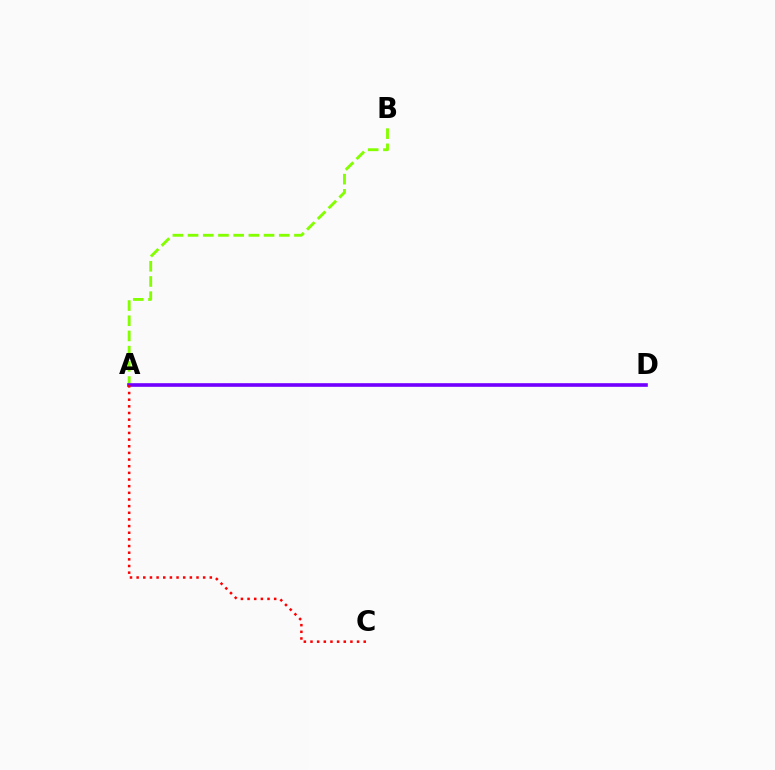{('A', 'D'): [{'color': '#00fff6', 'line_style': 'dotted', 'thickness': 1.5}, {'color': '#7200ff', 'line_style': 'solid', 'thickness': 2.61}], ('A', 'B'): [{'color': '#84ff00', 'line_style': 'dashed', 'thickness': 2.06}], ('A', 'C'): [{'color': '#ff0000', 'line_style': 'dotted', 'thickness': 1.81}]}